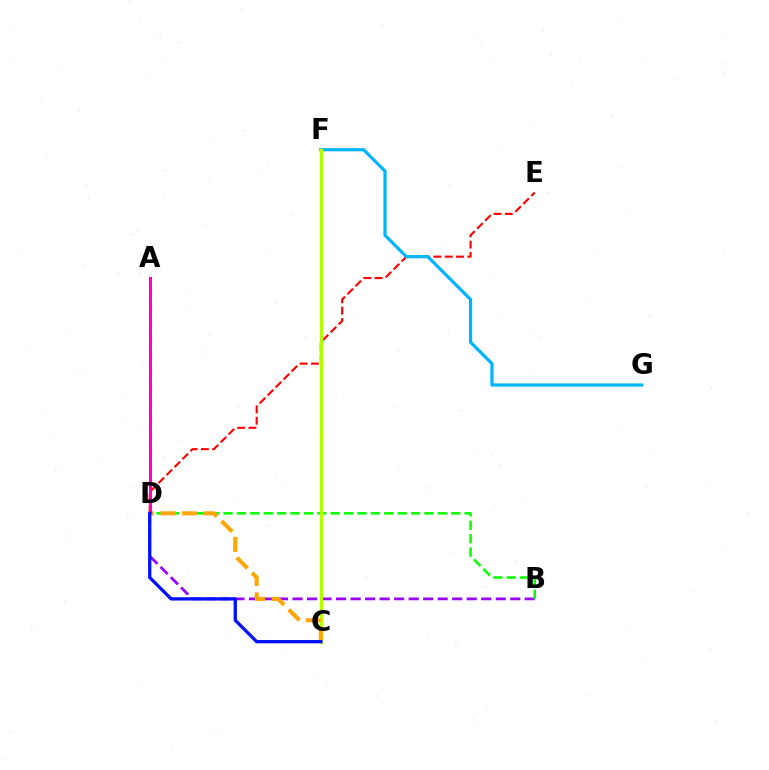{('D', 'E'): [{'color': '#ff0000', 'line_style': 'dashed', 'thickness': 1.53}], ('F', 'G'): [{'color': '#00b5ff', 'line_style': 'solid', 'thickness': 2.31}], ('B', 'D'): [{'color': '#9b00ff', 'line_style': 'dashed', 'thickness': 1.97}, {'color': '#08ff00', 'line_style': 'dashed', 'thickness': 1.82}], ('C', 'F'): [{'color': '#b3ff00', 'line_style': 'solid', 'thickness': 2.44}], ('A', 'D'): [{'color': '#00ff9d', 'line_style': 'dashed', 'thickness': 2.21}, {'color': '#ff00bd', 'line_style': 'solid', 'thickness': 2.18}], ('C', 'D'): [{'color': '#ffa500', 'line_style': 'dashed', 'thickness': 2.92}, {'color': '#0010ff', 'line_style': 'solid', 'thickness': 2.37}]}